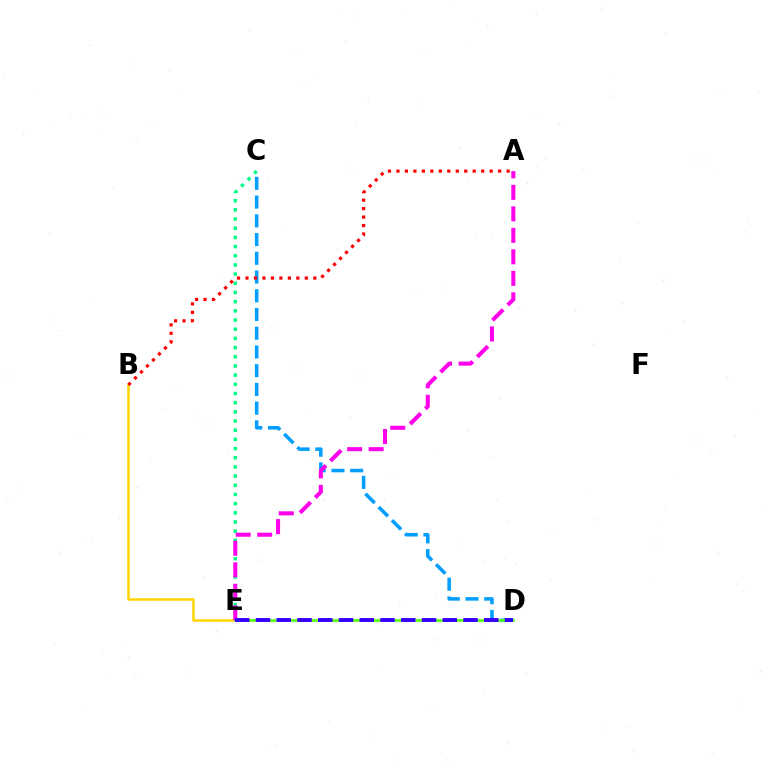{('C', 'E'): [{'color': '#00ff86', 'line_style': 'dotted', 'thickness': 2.49}], ('C', 'D'): [{'color': '#009eff', 'line_style': 'dashed', 'thickness': 2.54}], ('B', 'E'): [{'color': '#ffd500', 'line_style': 'solid', 'thickness': 1.81}], ('D', 'E'): [{'color': '#4fff00', 'line_style': 'solid', 'thickness': 1.84}, {'color': '#3700ff', 'line_style': 'dashed', 'thickness': 2.82}], ('A', 'E'): [{'color': '#ff00ed', 'line_style': 'dashed', 'thickness': 2.92}], ('A', 'B'): [{'color': '#ff0000', 'line_style': 'dotted', 'thickness': 2.3}]}